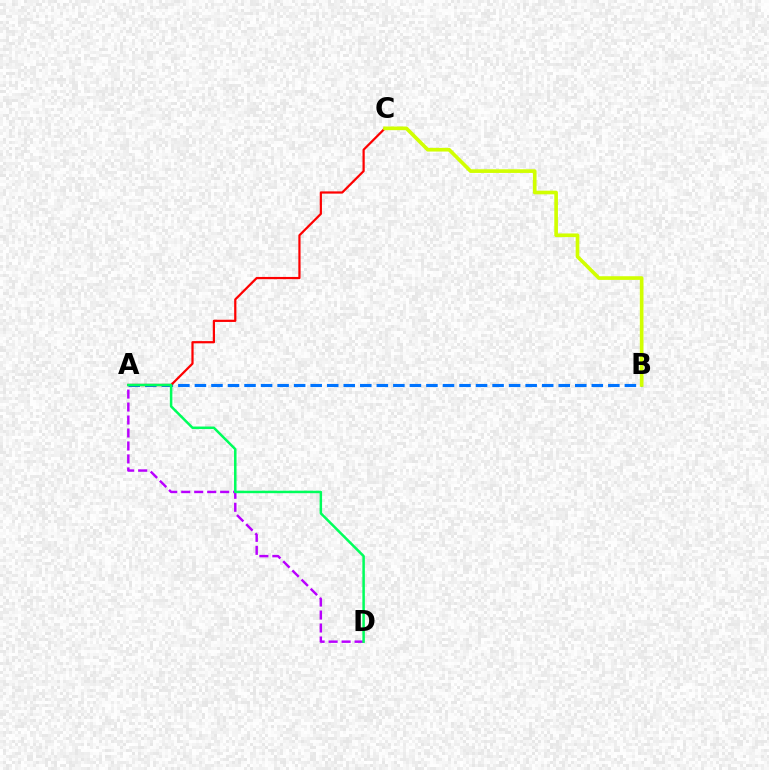{('A', 'B'): [{'color': '#0074ff', 'line_style': 'dashed', 'thickness': 2.25}], ('A', 'C'): [{'color': '#ff0000', 'line_style': 'solid', 'thickness': 1.6}], ('B', 'C'): [{'color': '#d1ff00', 'line_style': 'solid', 'thickness': 2.63}], ('A', 'D'): [{'color': '#b900ff', 'line_style': 'dashed', 'thickness': 1.76}, {'color': '#00ff5c', 'line_style': 'solid', 'thickness': 1.8}]}